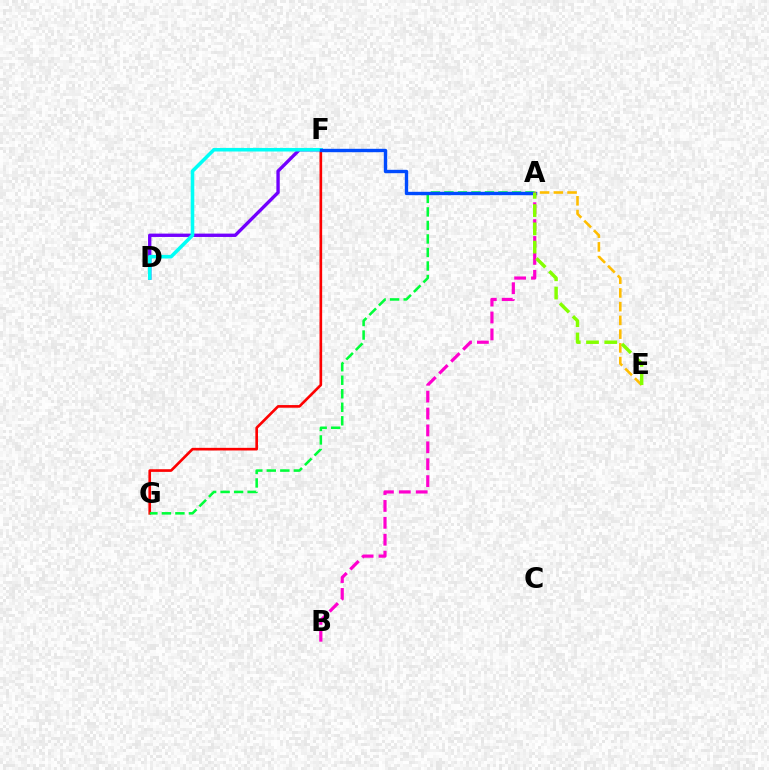{('D', 'F'): [{'color': '#7200ff', 'line_style': 'solid', 'thickness': 2.41}, {'color': '#00fff6', 'line_style': 'solid', 'thickness': 2.56}], ('F', 'G'): [{'color': '#ff0000', 'line_style': 'solid', 'thickness': 1.9}], ('A', 'G'): [{'color': '#00ff39', 'line_style': 'dashed', 'thickness': 1.84}], ('A', 'F'): [{'color': '#004bff', 'line_style': 'solid', 'thickness': 2.43}], ('A', 'E'): [{'color': '#ffbd00', 'line_style': 'dashed', 'thickness': 1.87}, {'color': '#84ff00', 'line_style': 'dashed', 'thickness': 2.48}], ('A', 'B'): [{'color': '#ff00cf', 'line_style': 'dashed', 'thickness': 2.3}]}